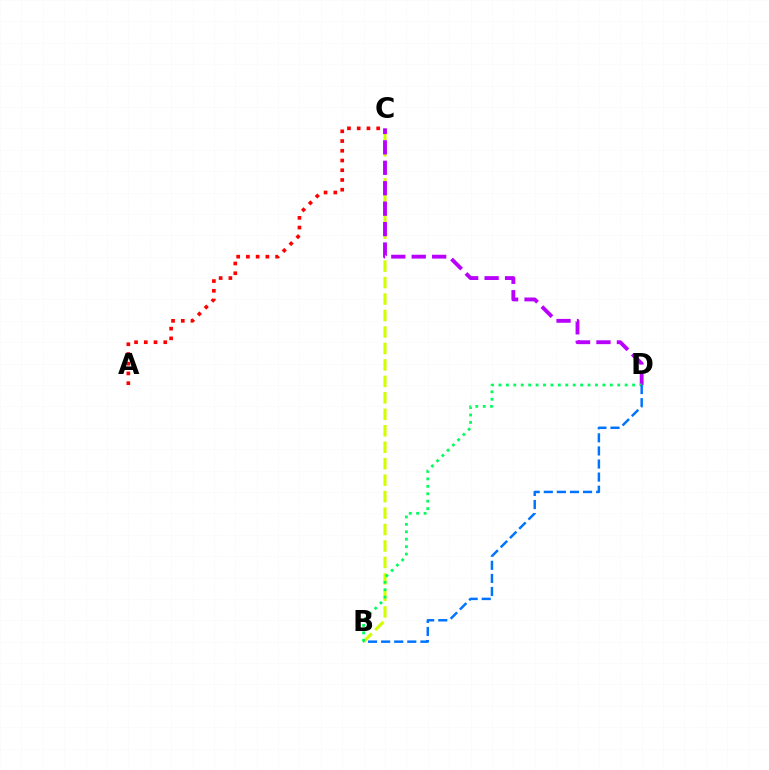{('B', 'C'): [{'color': '#d1ff00', 'line_style': 'dashed', 'thickness': 2.24}], ('C', 'D'): [{'color': '#b900ff', 'line_style': 'dashed', 'thickness': 2.78}], ('A', 'C'): [{'color': '#ff0000', 'line_style': 'dotted', 'thickness': 2.64}], ('B', 'D'): [{'color': '#00ff5c', 'line_style': 'dotted', 'thickness': 2.02}, {'color': '#0074ff', 'line_style': 'dashed', 'thickness': 1.78}]}